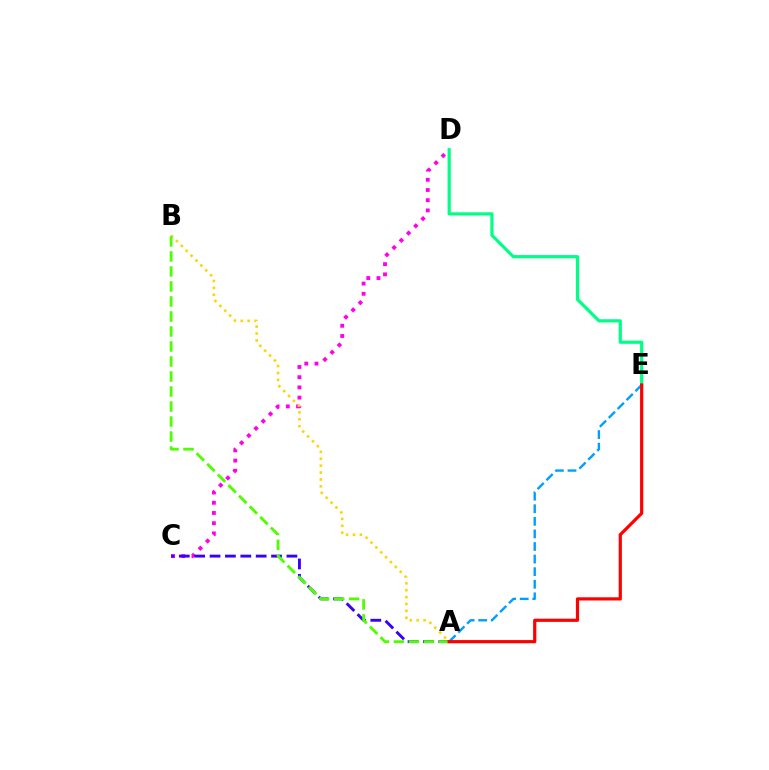{('C', 'D'): [{'color': '#ff00ed', 'line_style': 'dotted', 'thickness': 2.77}], ('A', 'C'): [{'color': '#3700ff', 'line_style': 'dashed', 'thickness': 2.09}], ('D', 'E'): [{'color': '#00ff86', 'line_style': 'solid', 'thickness': 2.3}], ('A', 'B'): [{'color': '#ffd500', 'line_style': 'dotted', 'thickness': 1.87}, {'color': '#4fff00', 'line_style': 'dashed', 'thickness': 2.04}], ('A', 'E'): [{'color': '#009eff', 'line_style': 'dashed', 'thickness': 1.71}, {'color': '#ff0000', 'line_style': 'solid', 'thickness': 2.3}]}